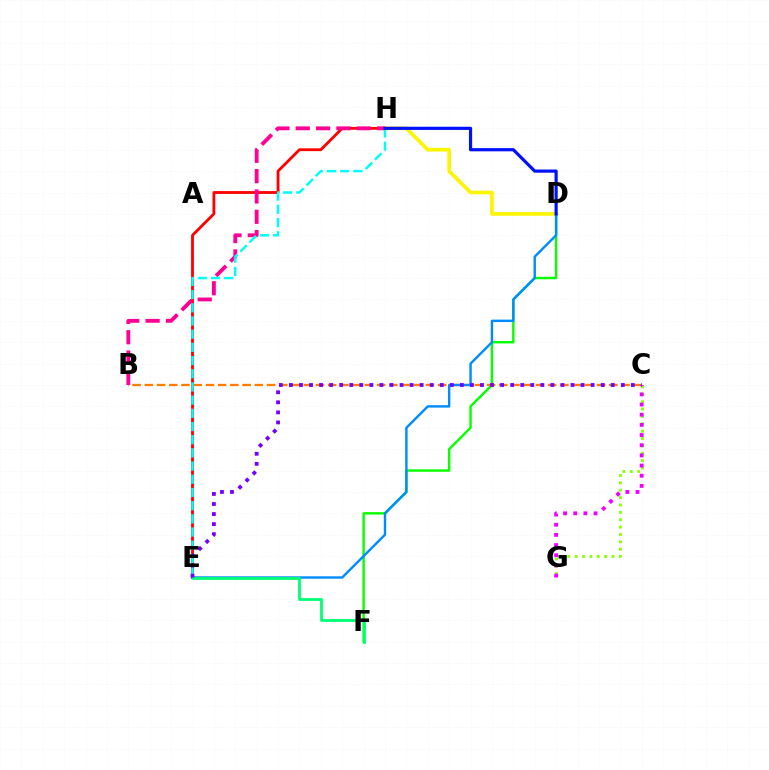{('B', 'C'): [{'color': '#ff7c00', 'line_style': 'dashed', 'thickness': 1.66}], ('D', 'F'): [{'color': '#08ff00', 'line_style': 'solid', 'thickness': 1.74}], ('E', 'H'): [{'color': '#ff0000', 'line_style': 'solid', 'thickness': 2.03}, {'color': '#00fff6', 'line_style': 'dashed', 'thickness': 1.79}], ('C', 'G'): [{'color': '#84ff00', 'line_style': 'dotted', 'thickness': 2.0}, {'color': '#ee00ff', 'line_style': 'dotted', 'thickness': 2.76}], ('D', 'H'): [{'color': '#fcf500', 'line_style': 'solid', 'thickness': 2.63}, {'color': '#0010ff', 'line_style': 'solid', 'thickness': 2.29}], ('B', 'H'): [{'color': '#ff0094', 'line_style': 'dashed', 'thickness': 2.76}], ('D', 'E'): [{'color': '#008cff', 'line_style': 'solid', 'thickness': 1.74}], ('E', 'F'): [{'color': '#00ff74', 'line_style': 'solid', 'thickness': 2.02}], ('C', 'E'): [{'color': '#7200ff', 'line_style': 'dotted', 'thickness': 2.73}]}